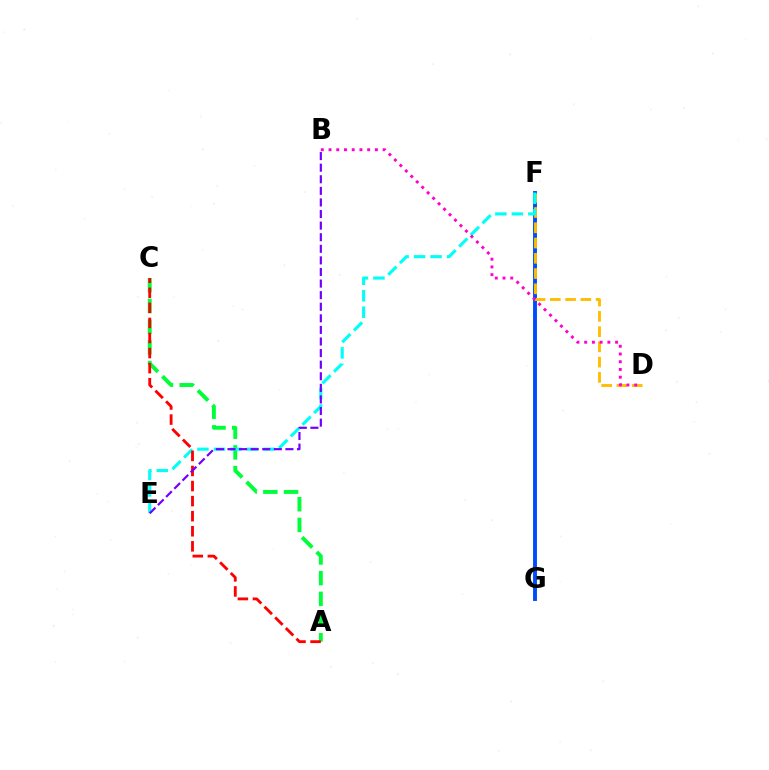{('F', 'G'): [{'color': '#84ff00', 'line_style': 'solid', 'thickness': 1.76}, {'color': '#004bff', 'line_style': 'solid', 'thickness': 2.79}], ('D', 'F'): [{'color': '#ffbd00', 'line_style': 'dashed', 'thickness': 2.07}], ('A', 'C'): [{'color': '#00ff39', 'line_style': 'dashed', 'thickness': 2.81}, {'color': '#ff0000', 'line_style': 'dashed', 'thickness': 2.05}], ('E', 'F'): [{'color': '#00fff6', 'line_style': 'dashed', 'thickness': 2.24}], ('B', 'D'): [{'color': '#ff00cf', 'line_style': 'dotted', 'thickness': 2.1}], ('B', 'E'): [{'color': '#7200ff', 'line_style': 'dashed', 'thickness': 1.57}]}